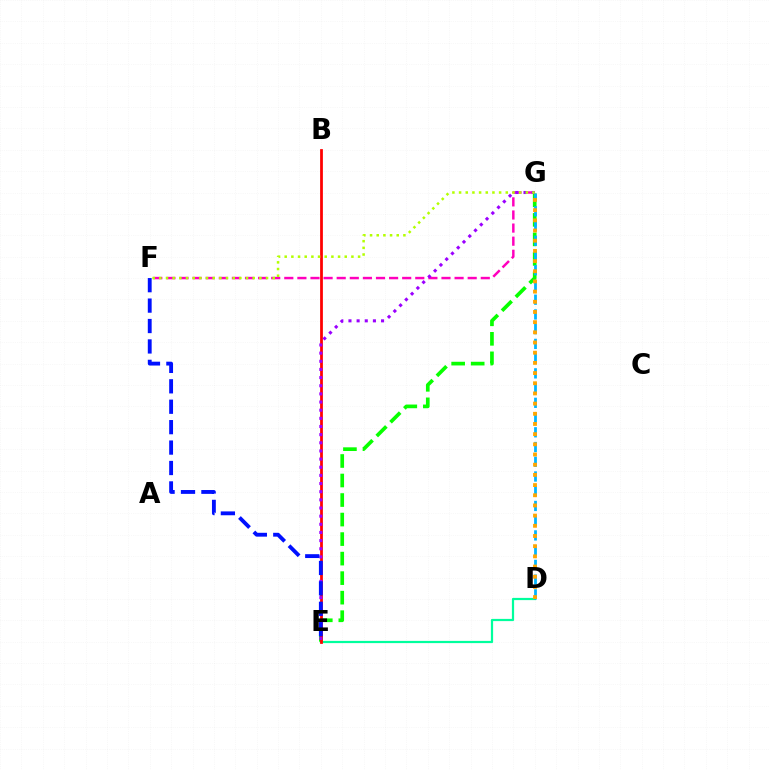{('D', 'E'): [{'color': '#00ff9d', 'line_style': 'solid', 'thickness': 1.6}], ('F', 'G'): [{'color': '#ff00bd', 'line_style': 'dashed', 'thickness': 1.78}, {'color': '#b3ff00', 'line_style': 'dotted', 'thickness': 1.81}], ('E', 'G'): [{'color': '#08ff00', 'line_style': 'dashed', 'thickness': 2.65}, {'color': '#9b00ff', 'line_style': 'dotted', 'thickness': 2.21}], ('B', 'E'): [{'color': '#ff0000', 'line_style': 'solid', 'thickness': 1.99}], ('D', 'G'): [{'color': '#00b5ff', 'line_style': 'dashed', 'thickness': 2.0}, {'color': '#ffa500', 'line_style': 'dotted', 'thickness': 2.77}], ('E', 'F'): [{'color': '#0010ff', 'line_style': 'dashed', 'thickness': 2.77}]}